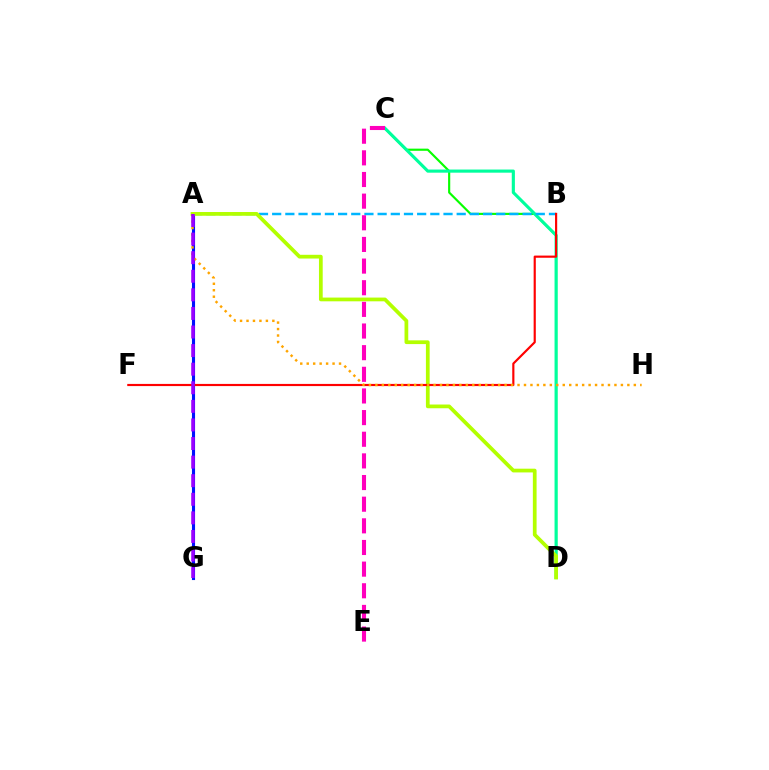{('A', 'G'): [{'color': '#0010ff', 'line_style': 'solid', 'thickness': 2.24}, {'color': '#9b00ff', 'line_style': 'dashed', 'thickness': 2.52}], ('C', 'D'): [{'color': '#08ff00', 'line_style': 'solid', 'thickness': 1.55}, {'color': '#00ff9d', 'line_style': 'solid', 'thickness': 2.26}], ('A', 'B'): [{'color': '#00b5ff', 'line_style': 'dashed', 'thickness': 1.79}], ('A', 'D'): [{'color': '#b3ff00', 'line_style': 'solid', 'thickness': 2.69}], ('B', 'F'): [{'color': '#ff0000', 'line_style': 'solid', 'thickness': 1.56}], ('A', 'H'): [{'color': '#ffa500', 'line_style': 'dotted', 'thickness': 1.76}], ('C', 'E'): [{'color': '#ff00bd', 'line_style': 'dashed', 'thickness': 2.94}]}